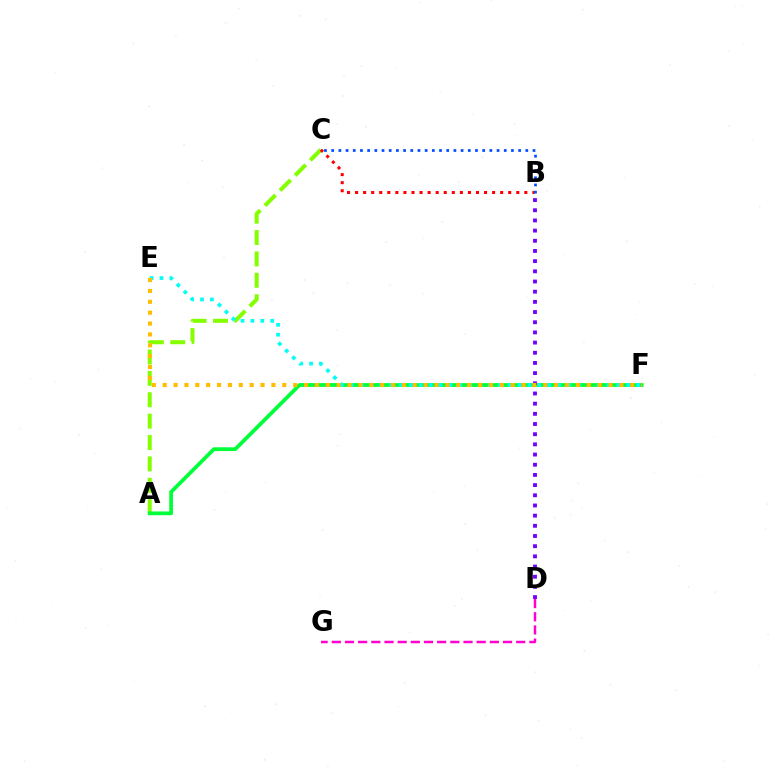{('D', 'G'): [{'color': '#ff00cf', 'line_style': 'dashed', 'thickness': 1.79}], ('A', 'C'): [{'color': '#84ff00', 'line_style': 'dashed', 'thickness': 2.91}], ('B', 'C'): [{'color': '#ff0000', 'line_style': 'dotted', 'thickness': 2.19}, {'color': '#004bff', 'line_style': 'dotted', 'thickness': 1.95}], ('A', 'F'): [{'color': '#00ff39', 'line_style': 'solid', 'thickness': 2.71}], ('E', 'F'): [{'color': '#00fff6', 'line_style': 'dotted', 'thickness': 2.68}, {'color': '#ffbd00', 'line_style': 'dotted', 'thickness': 2.95}], ('B', 'D'): [{'color': '#7200ff', 'line_style': 'dotted', 'thickness': 2.77}]}